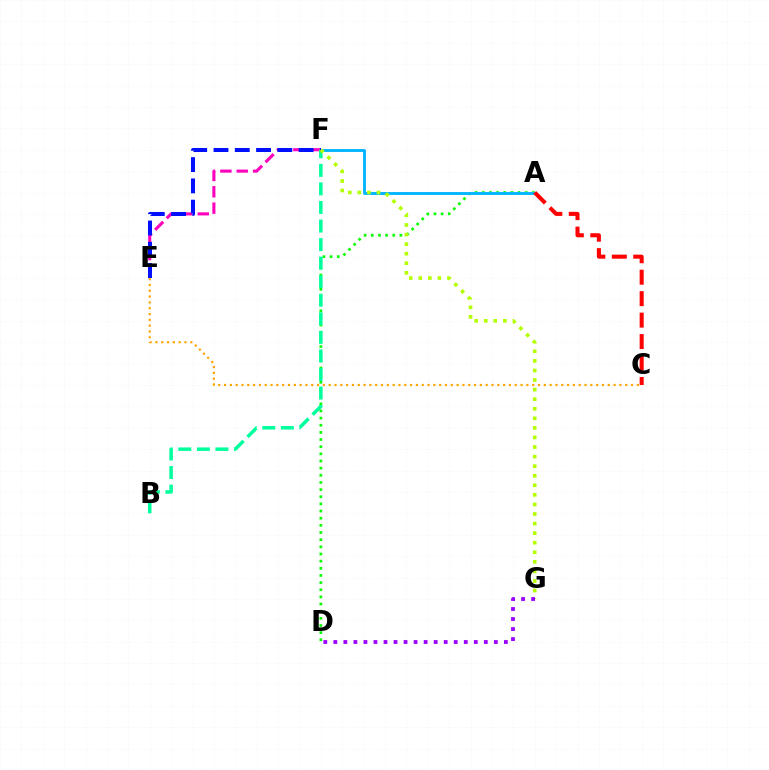{('E', 'F'): [{'color': '#ff00bd', 'line_style': 'dashed', 'thickness': 2.22}, {'color': '#0010ff', 'line_style': 'dashed', 'thickness': 2.89}], ('A', 'D'): [{'color': '#08ff00', 'line_style': 'dotted', 'thickness': 1.94}], ('A', 'F'): [{'color': '#00b5ff', 'line_style': 'solid', 'thickness': 2.06}], ('B', 'F'): [{'color': '#00ff9d', 'line_style': 'dashed', 'thickness': 2.52}], ('A', 'C'): [{'color': '#ff0000', 'line_style': 'dashed', 'thickness': 2.91}], ('F', 'G'): [{'color': '#b3ff00', 'line_style': 'dotted', 'thickness': 2.6}], ('C', 'E'): [{'color': '#ffa500', 'line_style': 'dotted', 'thickness': 1.58}], ('D', 'G'): [{'color': '#9b00ff', 'line_style': 'dotted', 'thickness': 2.73}]}